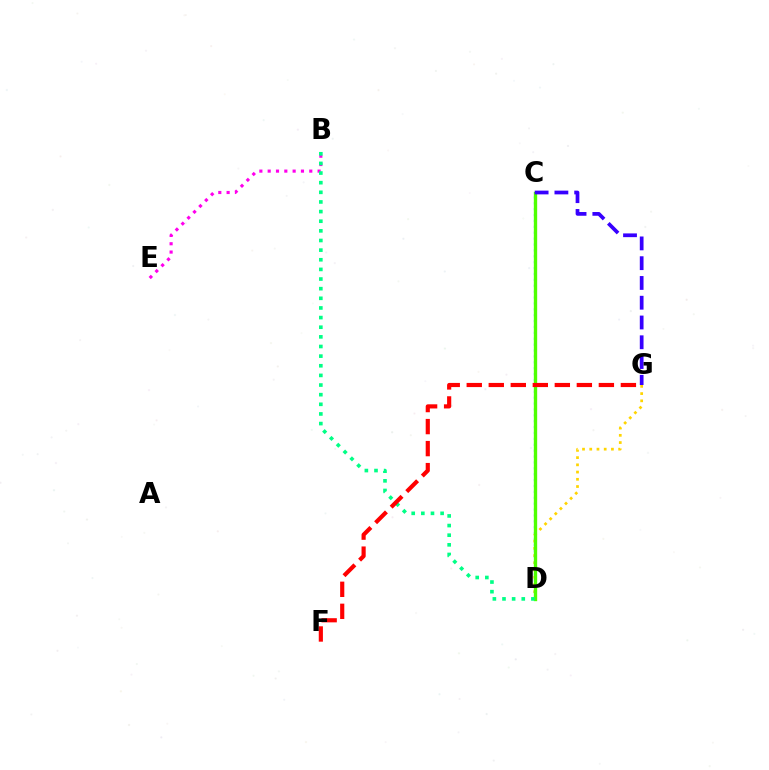{('D', 'G'): [{'color': '#ffd500', 'line_style': 'dotted', 'thickness': 1.96}], ('C', 'D'): [{'color': '#009eff', 'line_style': 'dotted', 'thickness': 1.6}, {'color': '#4fff00', 'line_style': 'solid', 'thickness': 2.41}], ('B', 'E'): [{'color': '#ff00ed', 'line_style': 'dotted', 'thickness': 2.26}], ('C', 'G'): [{'color': '#3700ff', 'line_style': 'dashed', 'thickness': 2.69}], ('B', 'D'): [{'color': '#00ff86', 'line_style': 'dotted', 'thickness': 2.62}], ('F', 'G'): [{'color': '#ff0000', 'line_style': 'dashed', 'thickness': 2.99}]}